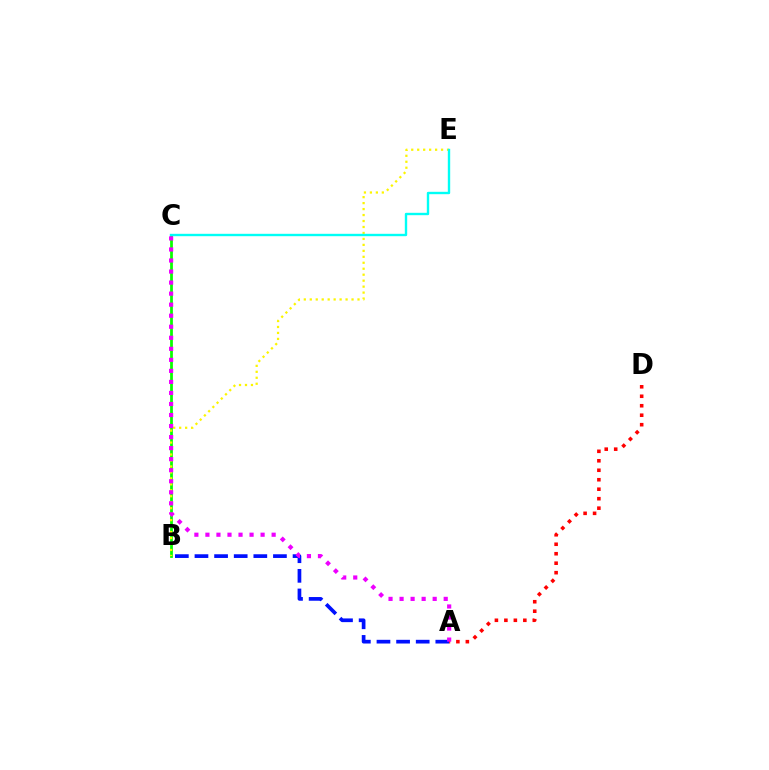{('B', 'C'): [{'color': '#08ff00', 'line_style': 'solid', 'thickness': 1.99}], ('B', 'E'): [{'color': '#fcf500', 'line_style': 'dotted', 'thickness': 1.62}], ('A', 'B'): [{'color': '#0010ff', 'line_style': 'dashed', 'thickness': 2.67}], ('C', 'E'): [{'color': '#00fff6', 'line_style': 'solid', 'thickness': 1.72}], ('A', 'D'): [{'color': '#ff0000', 'line_style': 'dotted', 'thickness': 2.57}], ('A', 'C'): [{'color': '#ee00ff', 'line_style': 'dotted', 'thickness': 3.0}]}